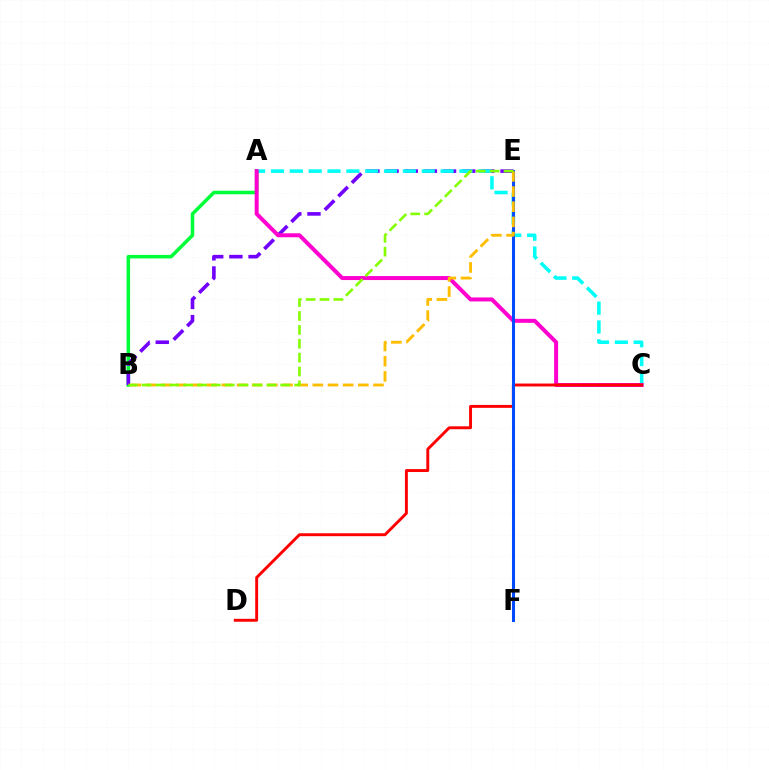{('A', 'B'): [{'color': '#00ff39', 'line_style': 'solid', 'thickness': 2.54}], ('B', 'E'): [{'color': '#7200ff', 'line_style': 'dashed', 'thickness': 2.6}, {'color': '#ffbd00', 'line_style': 'dashed', 'thickness': 2.06}, {'color': '#84ff00', 'line_style': 'dashed', 'thickness': 1.88}], ('A', 'C'): [{'color': '#00fff6', 'line_style': 'dashed', 'thickness': 2.56}, {'color': '#ff00cf', 'line_style': 'solid', 'thickness': 2.87}], ('C', 'D'): [{'color': '#ff0000', 'line_style': 'solid', 'thickness': 2.1}], ('E', 'F'): [{'color': '#004bff', 'line_style': 'solid', 'thickness': 2.18}]}